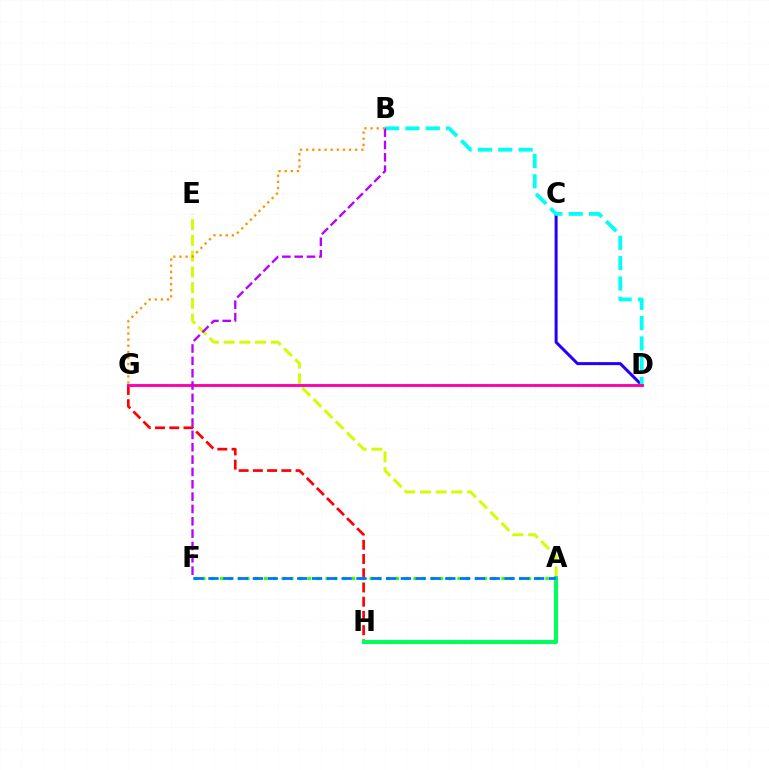{('A', 'E'): [{'color': '#d1ff00', 'line_style': 'dashed', 'thickness': 2.14}], ('C', 'D'): [{'color': '#2500ff', 'line_style': 'solid', 'thickness': 2.16}], ('G', 'H'): [{'color': '#ff0000', 'line_style': 'dashed', 'thickness': 1.93}], ('B', 'D'): [{'color': '#00fff6', 'line_style': 'dashed', 'thickness': 2.76}], ('A', 'F'): [{'color': '#3dff00', 'line_style': 'dotted', 'thickness': 2.39}, {'color': '#0074ff', 'line_style': 'dashed', 'thickness': 2.01}], ('D', 'G'): [{'color': '#ff00ac', 'line_style': 'solid', 'thickness': 2.08}], ('B', 'F'): [{'color': '#b900ff', 'line_style': 'dashed', 'thickness': 1.68}], ('A', 'H'): [{'color': '#00ff5c', 'line_style': 'solid', 'thickness': 2.92}], ('B', 'G'): [{'color': '#ff9400', 'line_style': 'dotted', 'thickness': 1.66}]}